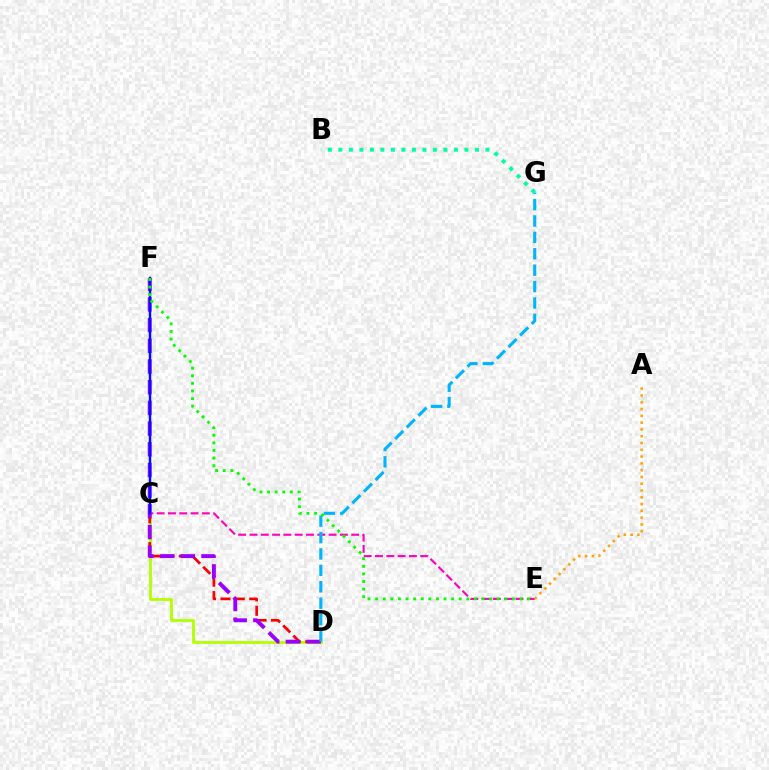{('C', 'D'): [{'color': '#b3ff00', 'line_style': 'solid', 'thickness': 2.03}, {'color': '#ff0000', 'line_style': 'dashed', 'thickness': 1.95}], ('C', 'E'): [{'color': '#ff00bd', 'line_style': 'dashed', 'thickness': 1.54}], ('D', 'F'): [{'color': '#9b00ff', 'line_style': 'dashed', 'thickness': 2.81}], ('D', 'G'): [{'color': '#00b5ff', 'line_style': 'dashed', 'thickness': 2.23}], ('C', 'F'): [{'color': '#0010ff', 'line_style': 'solid', 'thickness': 1.77}], ('A', 'E'): [{'color': '#ffa500', 'line_style': 'dotted', 'thickness': 1.84}], ('B', 'G'): [{'color': '#00ff9d', 'line_style': 'dotted', 'thickness': 2.85}], ('E', 'F'): [{'color': '#08ff00', 'line_style': 'dotted', 'thickness': 2.06}]}